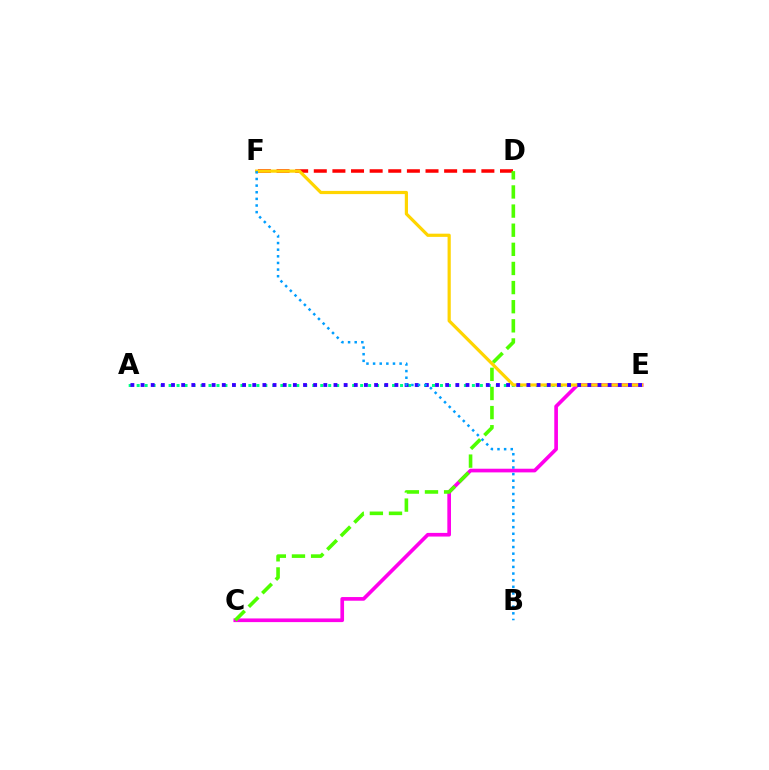{('A', 'E'): [{'color': '#00ff86', 'line_style': 'dotted', 'thickness': 2.17}, {'color': '#3700ff', 'line_style': 'dotted', 'thickness': 2.76}], ('C', 'E'): [{'color': '#ff00ed', 'line_style': 'solid', 'thickness': 2.64}], ('D', 'F'): [{'color': '#ff0000', 'line_style': 'dashed', 'thickness': 2.53}], ('E', 'F'): [{'color': '#ffd500', 'line_style': 'solid', 'thickness': 2.3}], ('C', 'D'): [{'color': '#4fff00', 'line_style': 'dashed', 'thickness': 2.6}], ('B', 'F'): [{'color': '#009eff', 'line_style': 'dotted', 'thickness': 1.8}]}